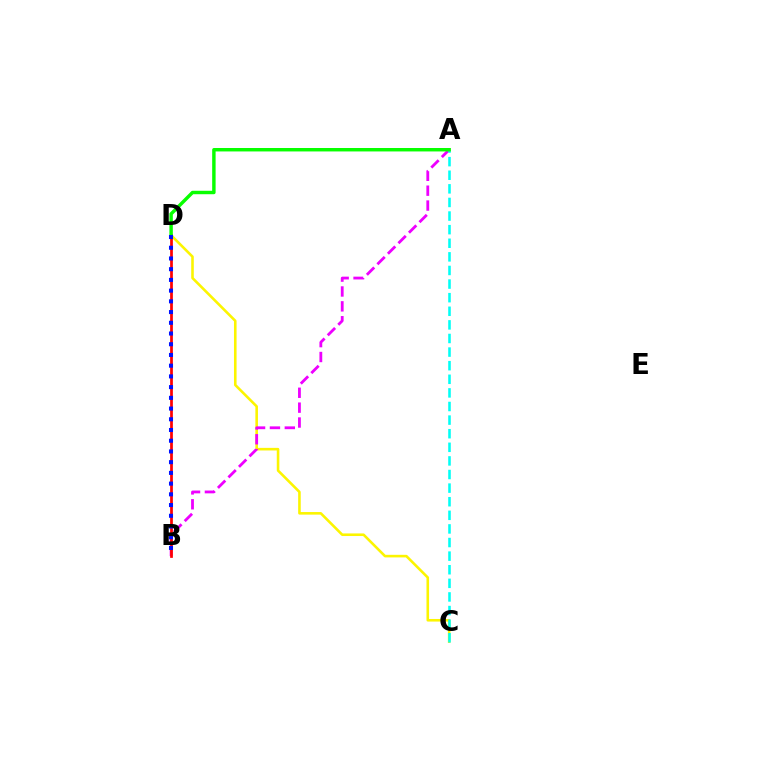{('C', 'D'): [{'color': '#fcf500', 'line_style': 'solid', 'thickness': 1.86}], ('A', 'B'): [{'color': '#ee00ff', 'line_style': 'dashed', 'thickness': 2.02}], ('A', 'C'): [{'color': '#00fff6', 'line_style': 'dashed', 'thickness': 1.85}], ('B', 'D'): [{'color': '#ff0000', 'line_style': 'solid', 'thickness': 1.96}, {'color': '#0010ff', 'line_style': 'dotted', 'thickness': 2.91}], ('A', 'D'): [{'color': '#08ff00', 'line_style': 'solid', 'thickness': 2.47}]}